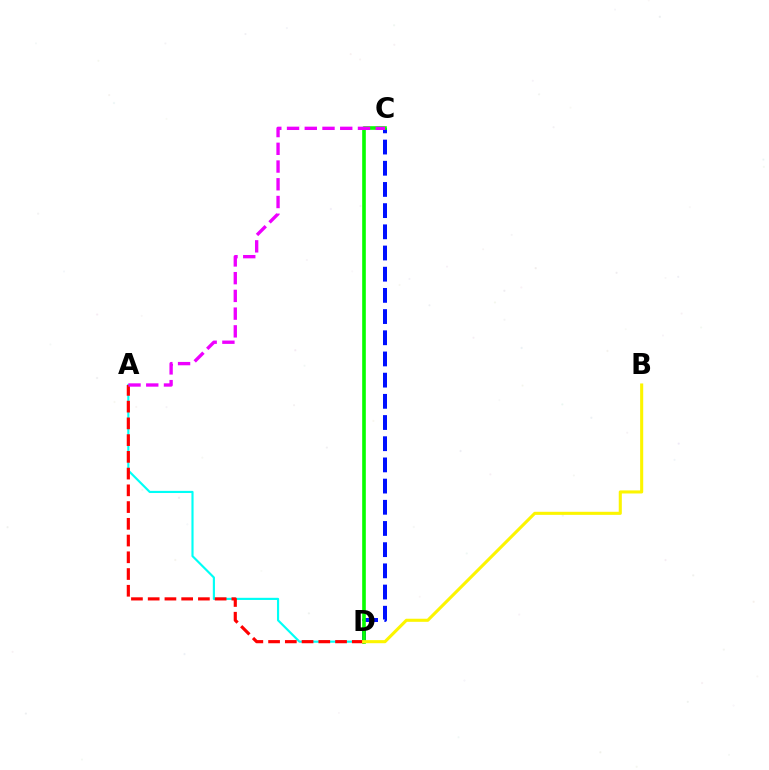{('C', 'D'): [{'color': '#0010ff', 'line_style': 'dashed', 'thickness': 2.88}, {'color': '#08ff00', 'line_style': 'solid', 'thickness': 2.62}], ('A', 'D'): [{'color': '#00fff6', 'line_style': 'solid', 'thickness': 1.55}, {'color': '#ff0000', 'line_style': 'dashed', 'thickness': 2.27}], ('A', 'C'): [{'color': '#ee00ff', 'line_style': 'dashed', 'thickness': 2.41}], ('B', 'D'): [{'color': '#fcf500', 'line_style': 'solid', 'thickness': 2.22}]}